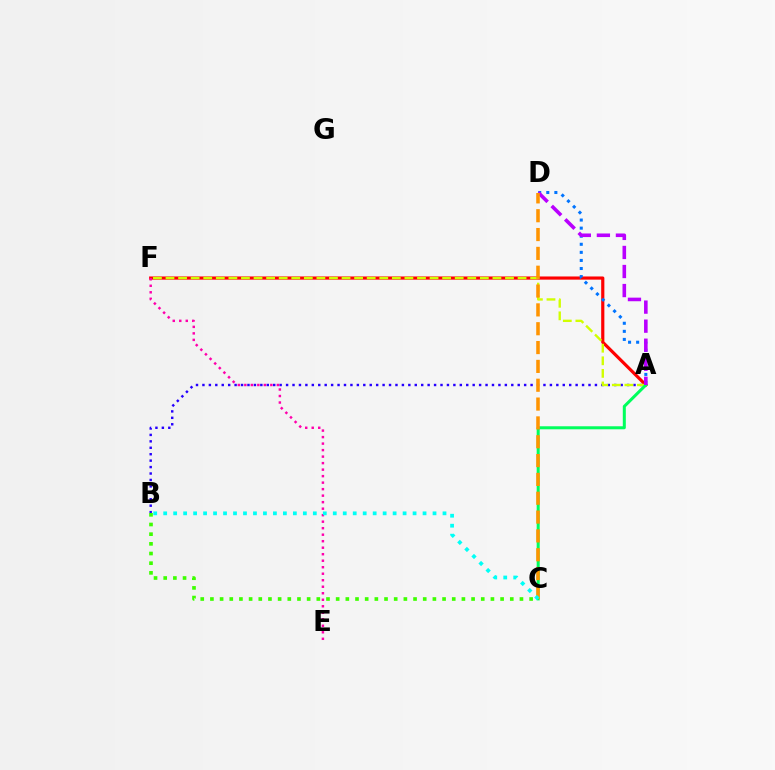{('A', 'F'): [{'color': '#ff0000', 'line_style': 'solid', 'thickness': 2.28}, {'color': '#d1ff00', 'line_style': 'dashed', 'thickness': 1.71}], ('A', 'B'): [{'color': '#2500ff', 'line_style': 'dotted', 'thickness': 1.75}], ('B', 'C'): [{'color': '#3dff00', 'line_style': 'dotted', 'thickness': 2.63}, {'color': '#00fff6', 'line_style': 'dotted', 'thickness': 2.71}], ('E', 'F'): [{'color': '#ff00ac', 'line_style': 'dotted', 'thickness': 1.77}], ('A', 'D'): [{'color': '#0074ff', 'line_style': 'dotted', 'thickness': 2.19}, {'color': '#b900ff', 'line_style': 'dashed', 'thickness': 2.59}], ('A', 'C'): [{'color': '#00ff5c', 'line_style': 'solid', 'thickness': 2.17}], ('C', 'D'): [{'color': '#ff9400', 'line_style': 'dashed', 'thickness': 2.56}]}